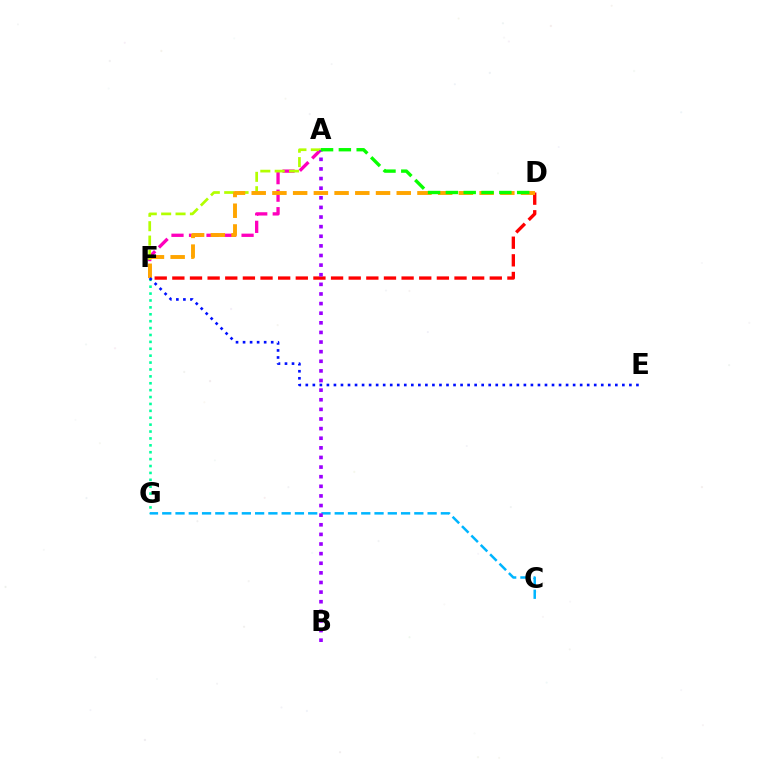{('F', 'G'): [{'color': '#00ff9d', 'line_style': 'dotted', 'thickness': 1.87}], ('A', 'F'): [{'color': '#ff00bd', 'line_style': 'dashed', 'thickness': 2.38}, {'color': '#b3ff00', 'line_style': 'dashed', 'thickness': 1.95}], ('D', 'F'): [{'color': '#ff0000', 'line_style': 'dashed', 'thickness': 2.4}, {'color': '#ffa500', 'line_style': 'dashed', 'thickness': 2.81}], ('E', 'F'): [{'color': '#0010ff', 'line_style': 'dotted', 'thickness': 1.91}], ('C', 'G'): [{'color': '#00b5ff', 'line_style': 'dashed', 'thickness': 1.8}], ('A', 'B'): [{'color': '#9b00ff', 'line_style': 'dotted', 'thickness': 2.61}], ('A', 'D'): [{'color': '#08ff00', 'line_style': 'dashed', 'thickness': 2.42}]}